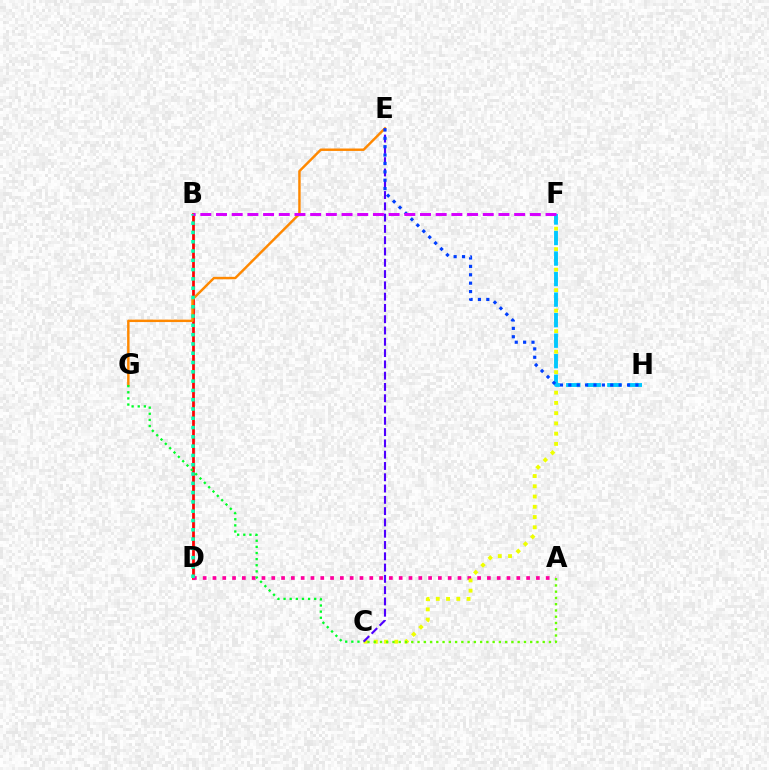{('B', 'D'): [{'color': '#ff0000', 'line_style': 'solid', 'thickness': 1.97}, {'color': '#00ffaf', 'line_style': 'dotted', 'thickness': 2.52}], ('E', 'G'): [{'color': '#ff8800', 'line_style': 'solid', 'thickness': 1.76}], ('A', 'D'): [{'color': '#ff00a0', 'line_style': 'dotted', 'thickness': 2.66}], ('C', 'F'): [{'color': '#eeff00', 'line_style': 'dotted', 'thickness': 2.78}], ('F', 'H'): [{'color': '#00c7ff', 'line_style': 'dashed', 'thickness': 2.79}], ('C', 'G'): [{'color': '#00ff27', 'line_style': 'dotted', 'thickness': 1.66}], ('C', 'E'): [{'color': '#4f00ff', 'line_style': 'dashed', 'thickness': 1.53}], ('A', 'C'): [{'color': '#66ff00', 'line_style': 'dotted', 'thickness': 1.7}], ('E', 'H'): [{'color': '#003fff', 'line_style': 'dotted', 'thickness': 2.28}], ('B', 'F'): [{'color': '#d600ff', 'line_style': 'dashed', 'thickness': 2.13}]}